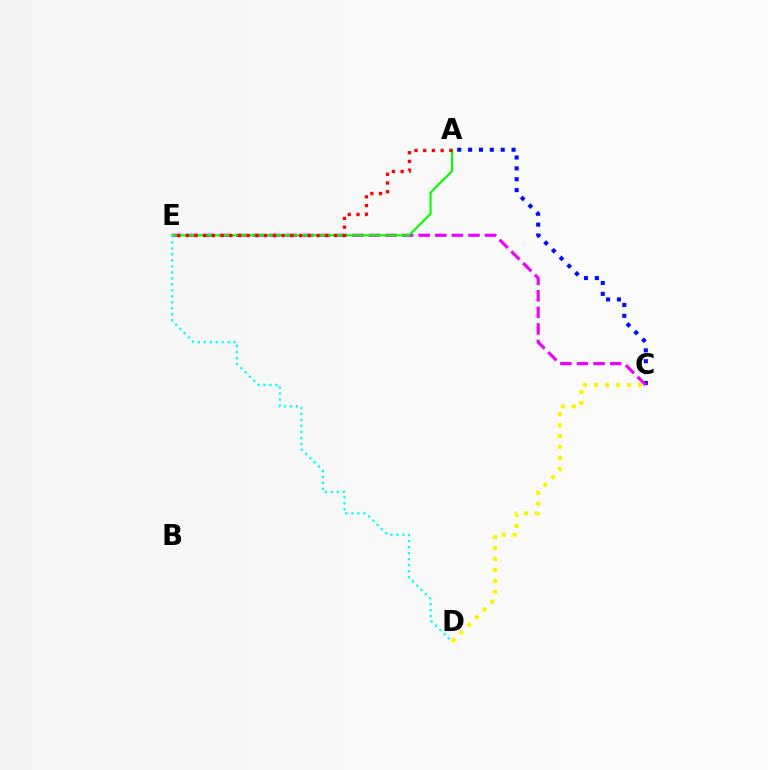{('A', 'C'): [{'color': '#0010ff', 'line_style': 'dotted', 'thickness': 2.95}], ('C', 'E'): [{'color': '#ee00ff', 'line_style': 'dashed', 'thickness': 2.25}], ('A', 'E'): [{'color': '#08ff00', 'line_style': 'solid', 'thickness': 1.55}, {'color': '#ff0000', 'line_style': 'dotted', 'thickness': 2.37}], ('D', 'E'): [{'color': '#00fff6', 'line_style': 'dotted', 'thickness': 1.63}], ('C', 'D'): [{'color': '#fcf500', 'line_style': 'dotted', 'thickness': 2.97}]}